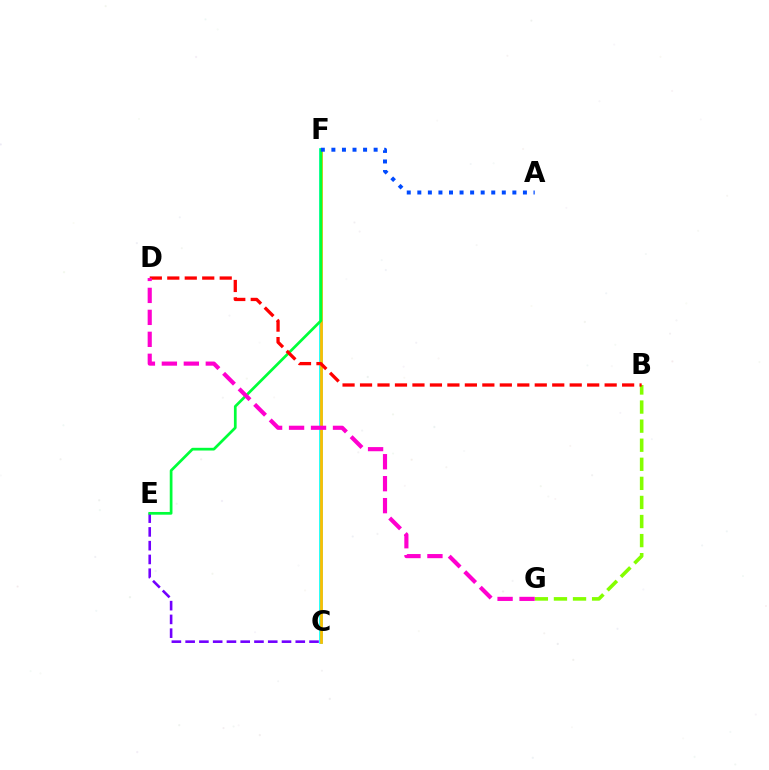{('C', 'F'): [{'color': '#00fff6', 'line_style': 'solid', 'thickness': 2.62}, {'color': '#ffbd00', 'line_style': 'solid', 'thickness': 1.98}], ('C', 'E'): [{'color': '#7200ff', 'line_style': 'dashed', 'thickness': 1.87}], ('B', 'G'): [{'color': '#84ff00', 'line_style': 'dashed', 'thickness': 2.59}], ('E', 'F'): [{'color': '#00ff39', 'line_style': 'solid', 'thickness': 1.96}], ('A', 'F'): [{'color': '#004bff', 'line_style': 'dotted', 'thickness': 2.87}], ('B', 'D'): [{'color': '#ff0000', 'line_style': 'dashed', 'thickness': 2.37}], ('D', 'G'): [{'color': '#ff00cf', 'line_style': 'dashed', 'thickness': 2.98}]}